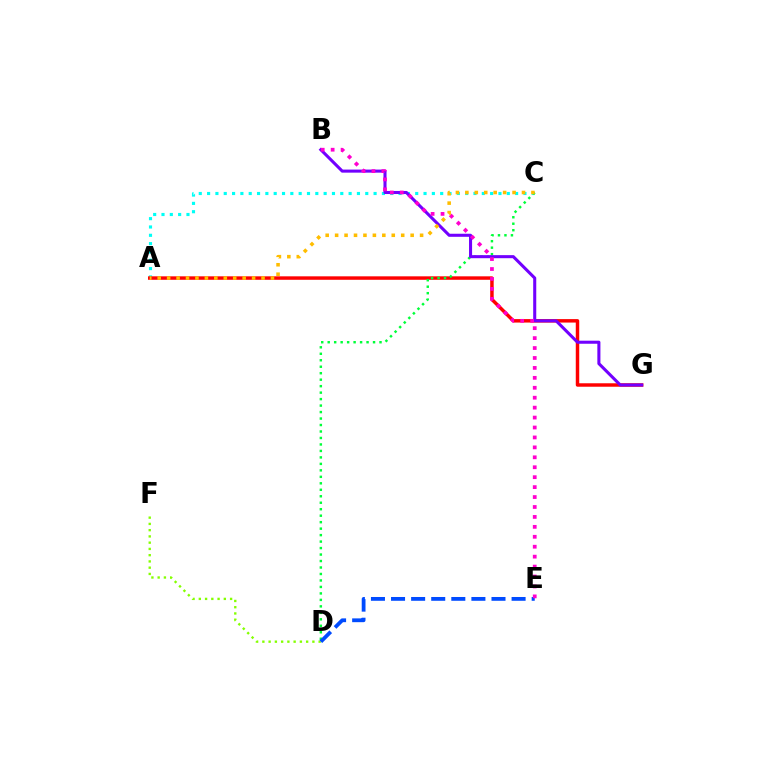{('D', 'F'): [{'color': '#84ff00', 'line_style': 'dotted', 'thickness': 1.7}], ('A', 'C'): [{'color': '#00fff6', 'line_style': 'dotted', 'thickness': 2.26}, {'color': '#ffbd00', 'line_style': 'dotted', 'thickness': 2.56}], ('A', 'G'): [{'color': '#ff0000', 'line_style': 'solid', 'thickness': 2.49}], ('C', 'D'): [{'color': '#00ff39', 'line_style': 'dotted', 'thickness': 1.76}], ('B', 'G'): [{'color': '#7200ff', 'line_style': 'solid', 'thickness': 2.21}], ('D', 'E'): [{'color': '#004bff', 'line_style': 'dashed', 'thickness': 2.73}], ('B', 'E'): [{'color': '#ff00cf', 'line_style': 'dotted', 'thickness': 2.7}]}